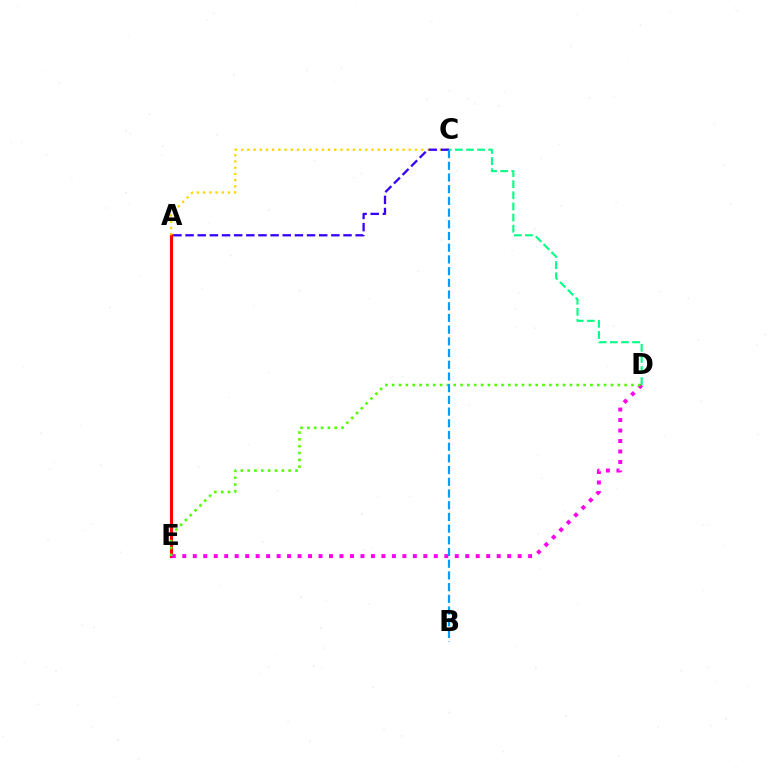{('A', 'E'): [{'color': '#ff0000', 'line_style': 'solid', 'thickness': 2.22}], ('D', 'E'): [{'color': '#ff00ed', 'line_style': 'dotted', 'thickness': 2.85}, {'color': '#4fff00', 'line_style': 'dotted', 'thickness': 1.86}], ('A', 'C'): [{'color': '#ffd500', 'line_style': 'dotted', 'thickness': 1.69}, {'color': '#3700ff', 'line_style': 'dashed', 'thickness': 1.65}], ('C', 'D'): [{'color': '#00ff86', 'line_style': 'dashed', 'thickness': 1.51}], ('B', 'C'): [{'color': '#009eff', 'line_style': 'dashed', 'thickness': 1.59}]}